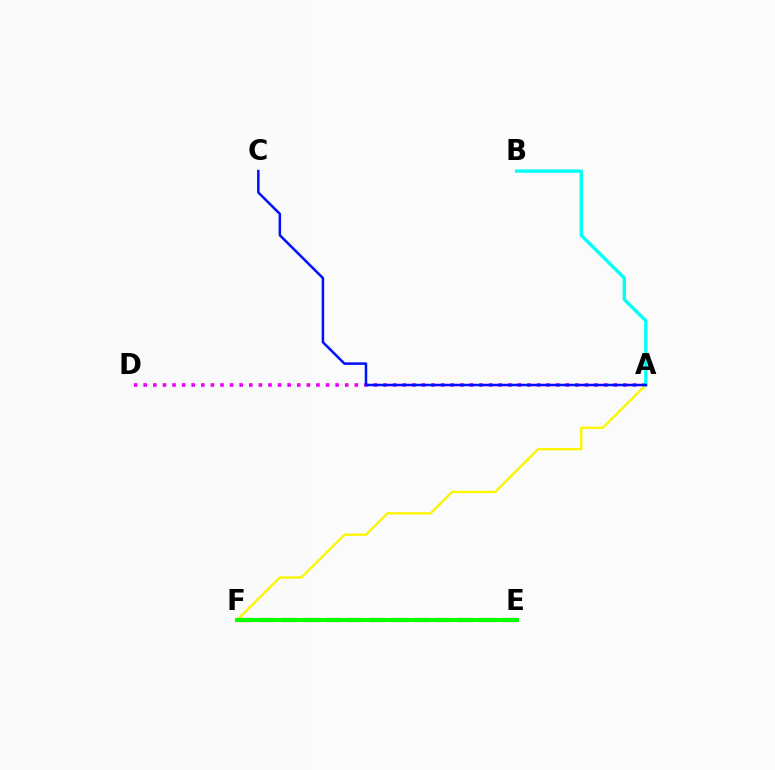{('A', 'D'): [{'color': '#ee00ff', 'line_style': 'dotted', 'thickness': 2.61}], ('A', 'F'): [{'color': '#fcf500', 'line_style': 'solid', 'thickness': 1.7}], ('A', 'B'): [{'color': '#00fff6', 'line_style': 'solid', 'thickness': 2.41}], ('E', 'F'): [{'color': '#ff0000', 'line_style': 'dashed', 'thickness': 2.99}, {'color': '#08ff00', 'line_style': 'solid', 'thickness': 2.94}], ('A', 'C'): [{'color': '#0010ff', 'line_style': 'solid', 'thickness': 1.81}]}